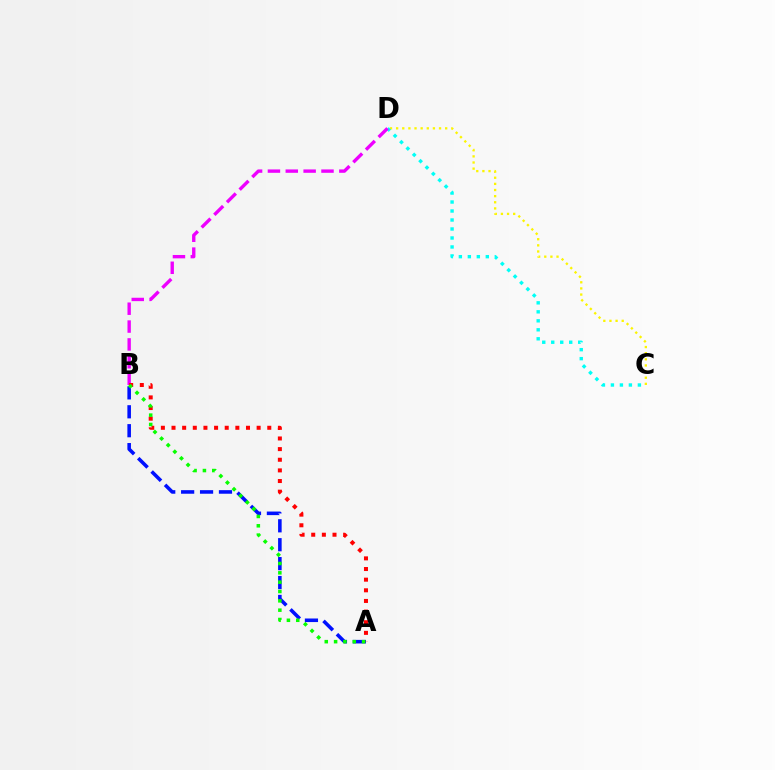{('C', 'D'): [{'color': '#fcf500', 'line_style': 'dotted', 'thickness': 1.67}, {'color': '#00fff6', 'line_style': 'dotted', 'thickness': 2.44}], ('B', 'D'): [{'color': '#ee00ff', 'line_style': 'dashed', 'thickness': 2.43}], ('A', 'B'): [{'color': '#0010ff', 'line_style': 'dashed', 'thickness': 2.57}, {'color': '#ff0000', 'line_style': 'dotted', 'thickness': 2.89}, {'color': '#08ff00', 'line_style': 'dotted', 'thickness': 2.54}]}